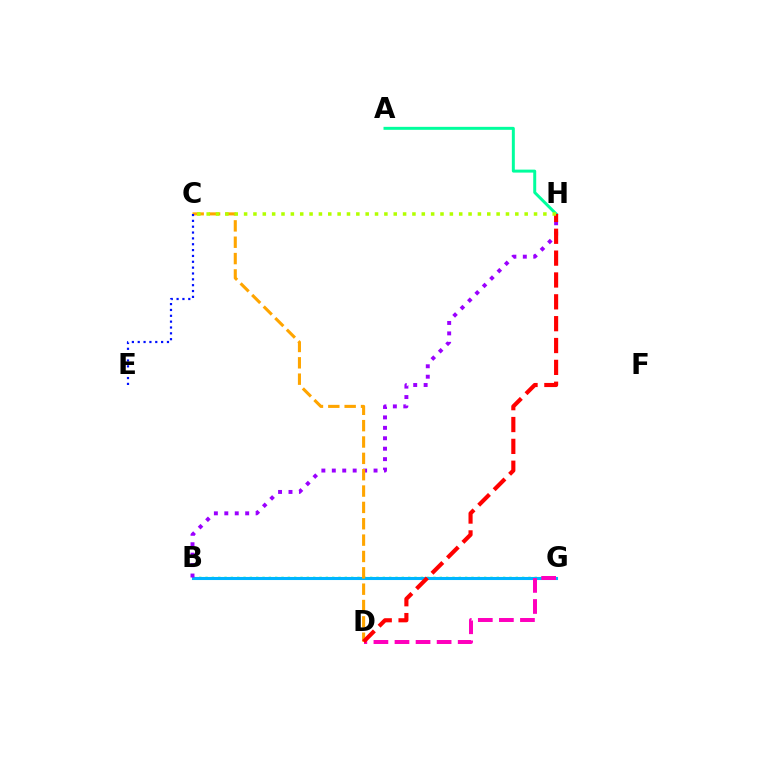{('B', 'G'): [{'color': '#08ff00', 'line_style': 'dotted', 'thickness': 1.72}, {'color': '#00b5ff', 'line_style': 'solid', 'thickness': 2.22}], ('A', 'H'): [{'color': '#00ff9d', 'line_style': 'solid', 'thickness': 2.14}], ('B', 'H'): [{'color': '#9b00ff', 'line_style': 'dotted', 'thickness': 2.84}], ('C', 'D'): [{'color': '#ffa500', 'line_style': 'dashed', 'thickness': 2.22}], ('D', 'G'): [{'color': '#ff00bd', 'line_style': 'dashed', 'thickness': 2.86}], ('C', 'E'): [{'color': '#0010ff', 'line_style': 'dotted', 'thickness': 1.59}], ('D', 'H'): [{'color': '#ff0000', 'line_style': 'dashed', 'thickness': 2.97}], ('C', 'H'): [{'color': '#b3ff00', 'line_style': 'dotted', 'thickness': 2.54}]}